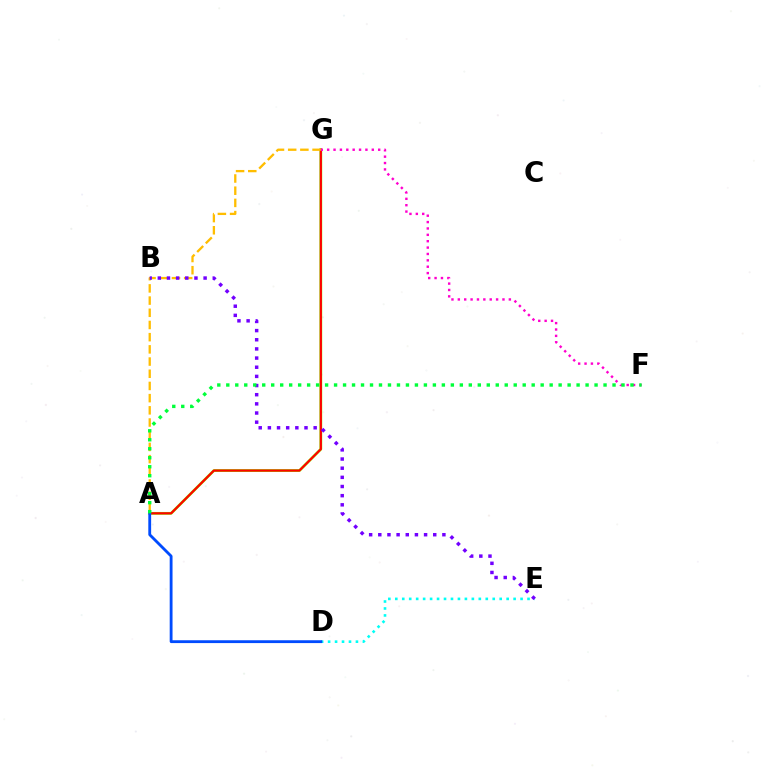{('A', 'G'): [{'color': '#84ff00', 'line_style': 'solid', 'thickness': 1.99}, {'color': '#ff0000', 'line_style': 'solid', 'thickness': 1.58}, {'color': '#ffbd00', 'line_style': 'dashed', 'thickness': 1.66}], ('D', 'E'): [{'color': '#00fff6', 'line_style': 'dotted', 'thickness': 1.89}], ('F', 'G'): [{'color': '#ff00cf', 'line_style': 'dotted', 'thickness': 1.73}], ('A', 'D'): [{'color': '#004bff', 'line_style': 'solid', 'thickness': 2.04}], ('B', 'E'): [{'color': '#7200ff', 'line_style': 'dotted', 'thickness': 2.49}], ('A', 'F'): [{'color': '#00ff39', 'line_style': 'dotted', 'thickness': 2.44}]}